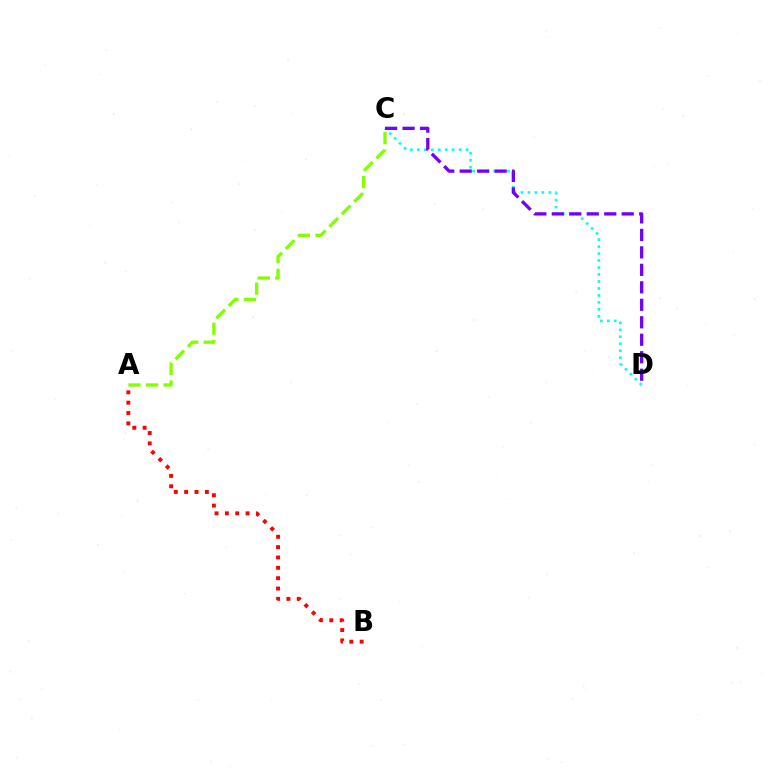{('C', 'D'): [{'color': '#00fff6', 'line_style': 'dotted', 'thickness': 1.89}, {'color': '#7200ff', 'line_style': 'dashed', 'thickness': 2.37}], ('A', 'C'): [{'color': '#84ff00', 'line_style': 'dashed', 'thickness': 2.39}], ('A', 'B'): [{'color': '#ff0000', 'line_style': 'dotted', 'thickness': 2.81}]}